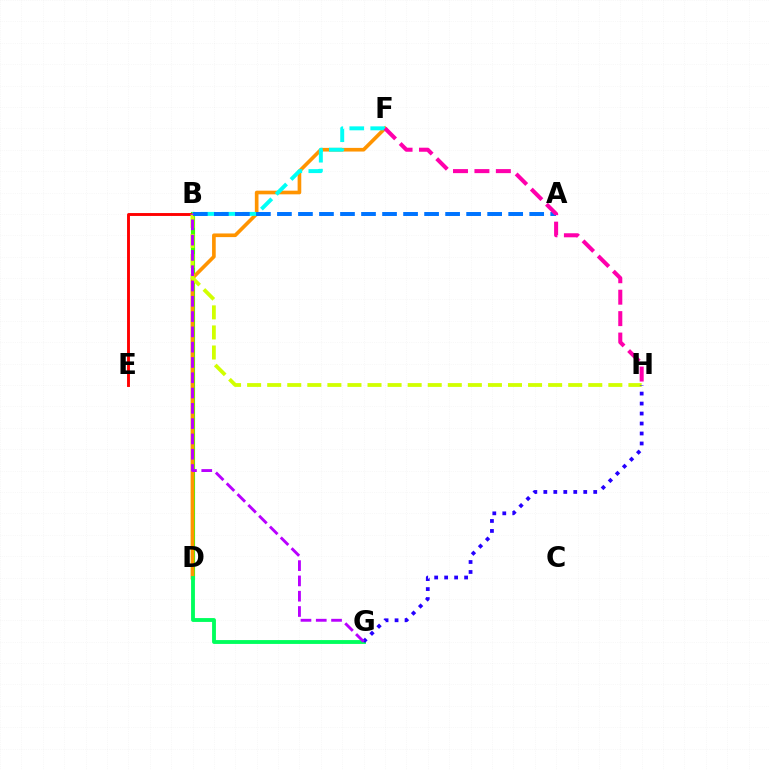{('B', 'D'): [{'color': '#3dff00', 'line_style': 'solid', 'thickness': 2.98}], ('B', 'E'): [{'color': '#ff0000', 'line_style': 'solid', 'thickness': 2.09}], ('D', 'F'): [{'color': '#ff9400', 'line_style': 'solid', 'thickness': 2.63}], ('B', 'F'): [{'color': '#00fff6', 'line_style': 'dashed', 'thickness': 2.84}], ('B', 'H'): [{'color': '#d1ff00', 'line_style': 'dashed', 'thickness': 2.73}], ('D', 'G'): [{'color': '#00ff5c', 'line_style': 'solid', 'thickness': 2.77}], ('G', 'H'): [{'color': '#2500ff', 'line_style': 'dotted', 'thickness': 2.71}], ('A', 'B'): [{'color': '#0074ff', 'line_style': 'dashed', 'thickness': 2.86}], ('B', 'G'): [{'color': '#b900ff', 'line_style': 'dashed', 'thickness': 2.08}], ('F', 'H'): [{'color': '#ff00ac', 'line_style': 'dashed', 'thickness': 2.91}]}